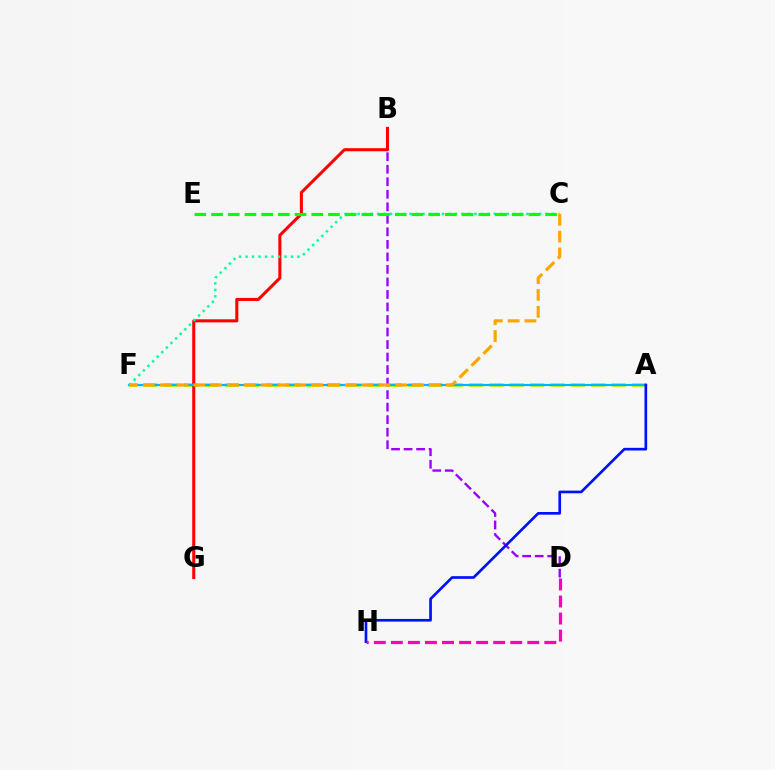{('A', 'F'): [{'color': '#b3ff00', 'line_style': 'dashed', 'thickness': 2.76}, {'color': '#00b5ff', 'line_style': 'solid', 'thickness': 1.55}], ('B', 'D'): [{'color': '#9b00ff', 'line_style': 'dashed', 'thickness': 1.7}], ('B', 'G'): [{'color': '#ff0000', 'line_style': 'solid', 'thickness': 2.2}], ('A', 'H'): [{'color': '#0010ff', 'line_style': 'solid', 'thickness': 1.92}], ('C', 'F'): [{'color': '#00ff9d', 'line_style': 'dotted', 'thickness': 1.76}, {'color': '#ffa500', 'line_style': 'dashed', 'thickness': 2.29}], ('C', 'E'): [{'color': '#08ff00', 'line_style': 'dashed', 'thickness': 2.27}], ('D', 'H'): [{'color': '#ff00bd', 'line_style': 'dashed', 'thickness': 2.32}]}